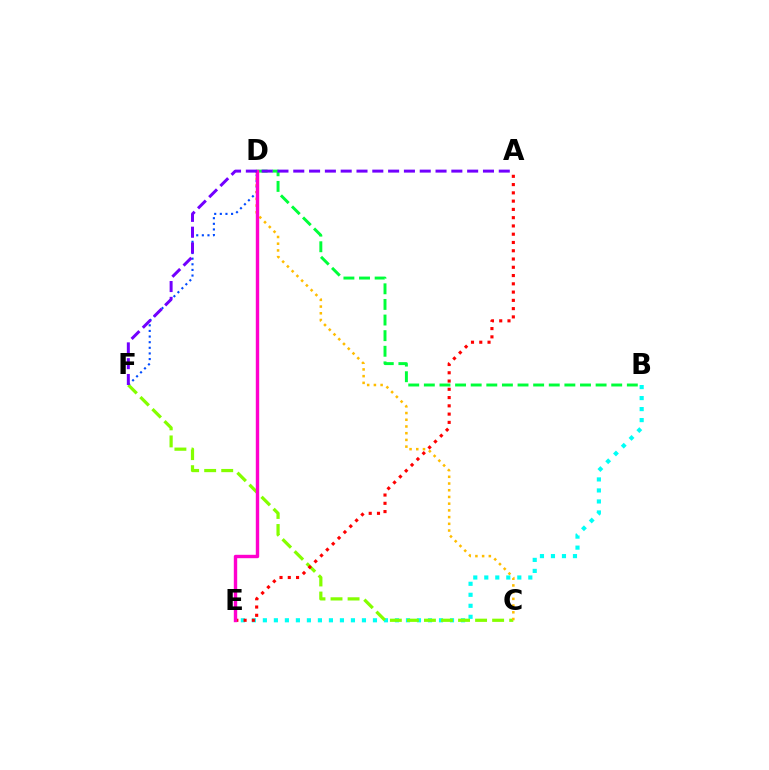{('B', 'E'): [{'color': '#00fff6', 'line_style': 'dotted', 'thickness': 2.99}], ('D', 'F'): [{'color': '#004bff', 'line_style': 'dotted', 'thickness': 1.53}], ('C', 'F'): [{'color': '#84ff00', 'line_style': 'dashed', 'thickness': 2.32}], ('C', 'D'): [{'color': '#ffbd00', 'line_style': 'dotted', 'thickness': 1.82}], ('A', 'E'): [{'color': '#ff0000', 'line_style': 'dotted', 'thickness': 2.25}], ('B', 'D'): [{'color': '#00ff39', 'line_style': 'dashed', 'thickness': 2.12}], ('D', 'E'): [{'color': '#ff00cf', 'line_style': 'solid', 'thickness': 2.44}], ('A', 'F'): [{'color': '#7200ff', 'line_style': 'dashed', 'thickness': 2.15}]}